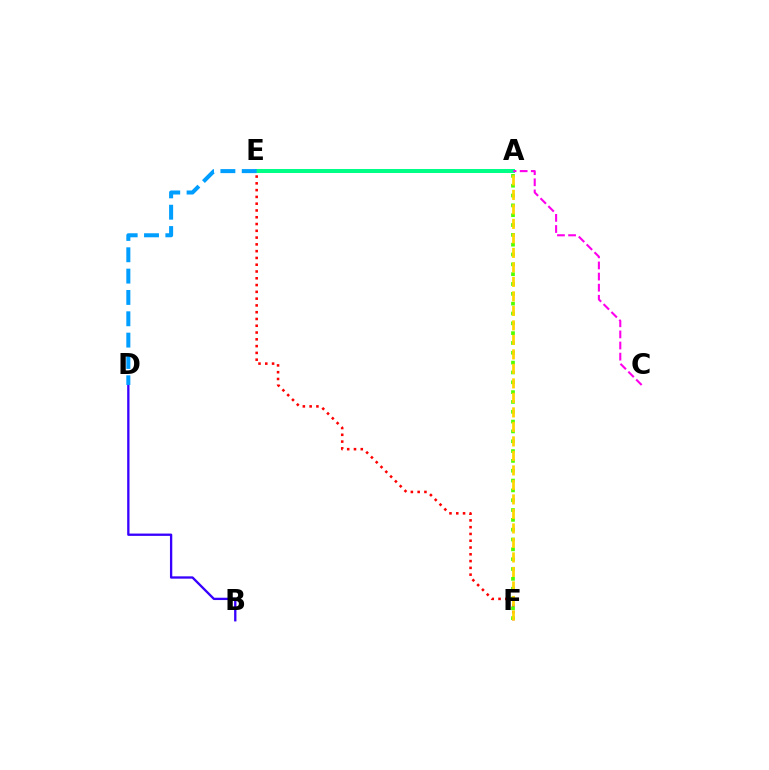{('E', 'F'): [{'color': '#ff0000', 'line_style': 'dotted', 'thickness': 1.84}], ('A', 'E'): [{'color': '#00ff86', 'line_style': 'solid', 'thickness': 2.89}], ('A', 'F'): [{'color': '#4fff00', 'line_style': 'dotted', 'thickness': 2.67}, {'color': '#ffd500', 'line_style': 'dashed', 'thickness': 1.97}], ('B', 'D'): [{'color': '#3700ff', 'line_style': 'solid', 'thickness': 1.67}], ('A', 'C'): [{'color': '#ff00ed', 'line_style': 'dashed', 'thickness': 1.51}], ('D', 'E'): [{'color': '#009eff', 'line_style': 'dashed', 'thickness': 2.9}]}